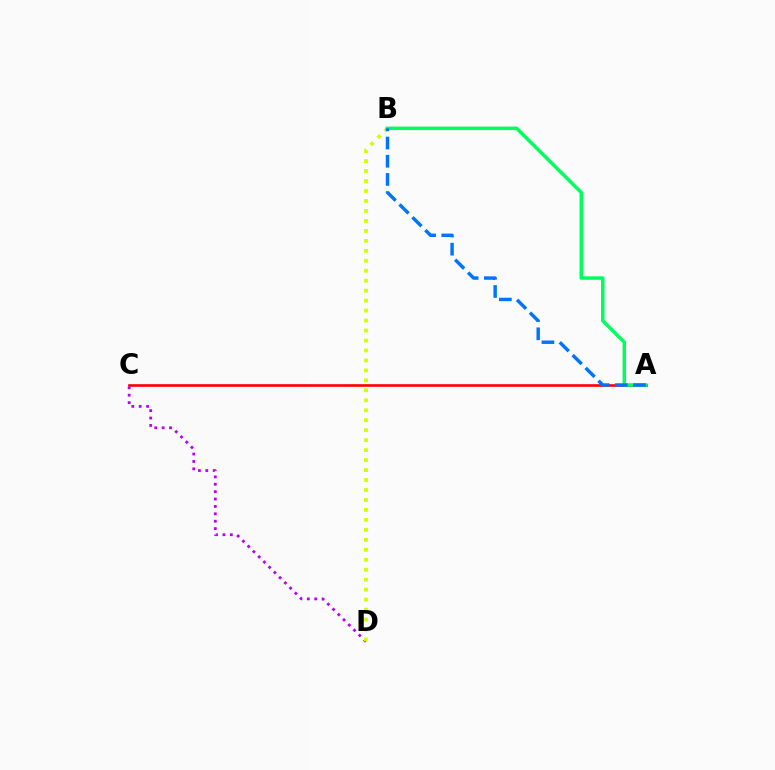{('A', 'C'): [{'color': '#ff0000', 'line_style': 'solid', 'thickness': 1.91}], ('C', 'D'): [{'color': '#b900ff', 'line_style': 'dotted', 'thickness': 2.01}], ('B', 'D'): [{'color': '#d1ff00', 'line_style': 'dotted', 'thickness': 2.71}], ('A', 'B'): [{'color': '#00ff5c', 'line_style': 'solid', 'thickness': 2.5}, {'color': '#0074ff', 'line_style': 'dashed', 'thickness': 2.47}]}